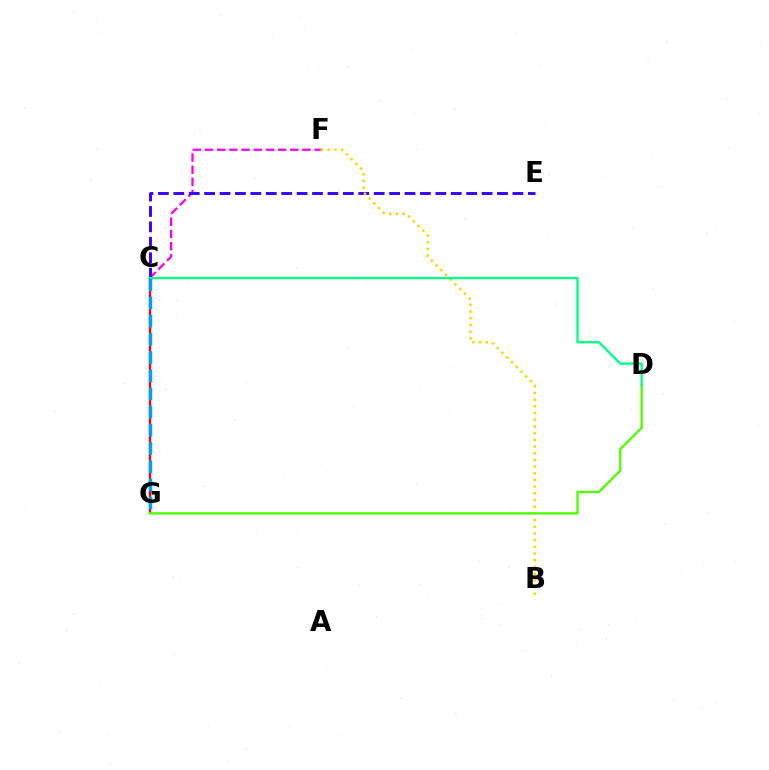{('C', 'F'): [{'color': '#ff00ed', 'line_style': 'dashed', 'thickness': 1.65}], ('C', 'E'): [{'color': '#3700ff', 'line_style': 'dashed', 'thickness': 2.09}], ('B', 'F'): [{'color': '#ffd500', 'line_style': 'dotted', 'thickness': 1.82}], ('C', 'G'): [{'color': '#ff0000', 'line_style': 'solid', 'thickness': 1.65}, {'color': '#009eff', 'line_style': 'dashed', 'thickness': 2.47}], ('D', 'G'): [{'color': '#4fff00', 'line_style': 'solid', 'thickness': 1.68}], ('C', 'D'): [{'color': '#00ff86', 'line_style': 'solid', 'thickness': 1.68}]}